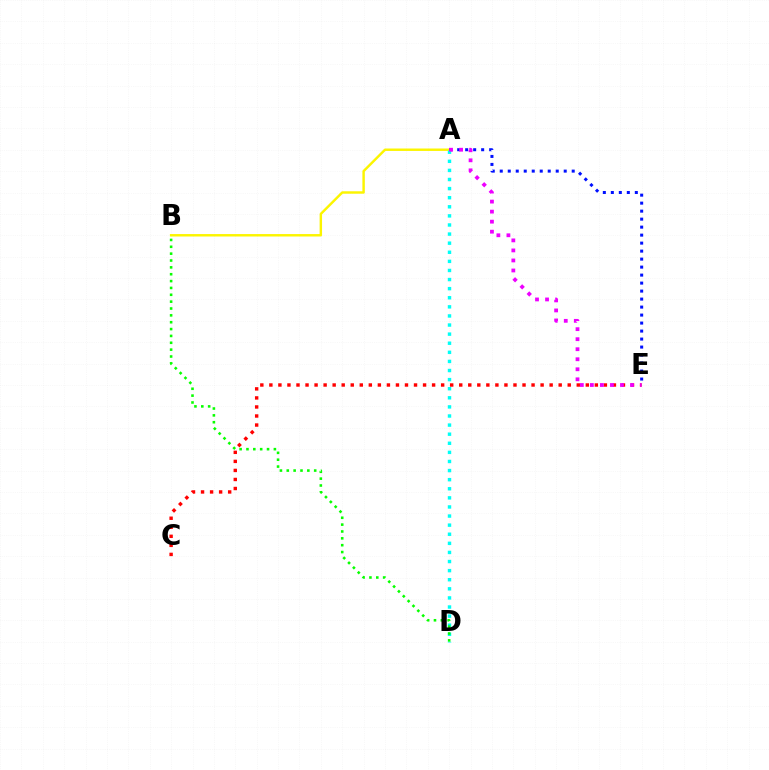{('A', 'B'): [{'color': '#fcf500', 'line_style': 'solid', 'thickness': 1.75}], ('C', 'E'): [{'color': '#ff0000', 'line_style': 'dotted', 'thickness': 2.46}], ('A', 'E'): [{'color': '#0010ff', 'line_style': 'dotted', 'thickness': 2.17}, {'color': '#ee00ff', 'line_style': 'dotted', 'thickness': 2.72}], ('A', 'D'): [{'color': '#00fff6', 'line_style': 'dotted', 'thickness': 2.47}], ('B', 'D'): [{'color': '#08ff00', 'line_style': 'dotted', 'thickness': 1.86}]}